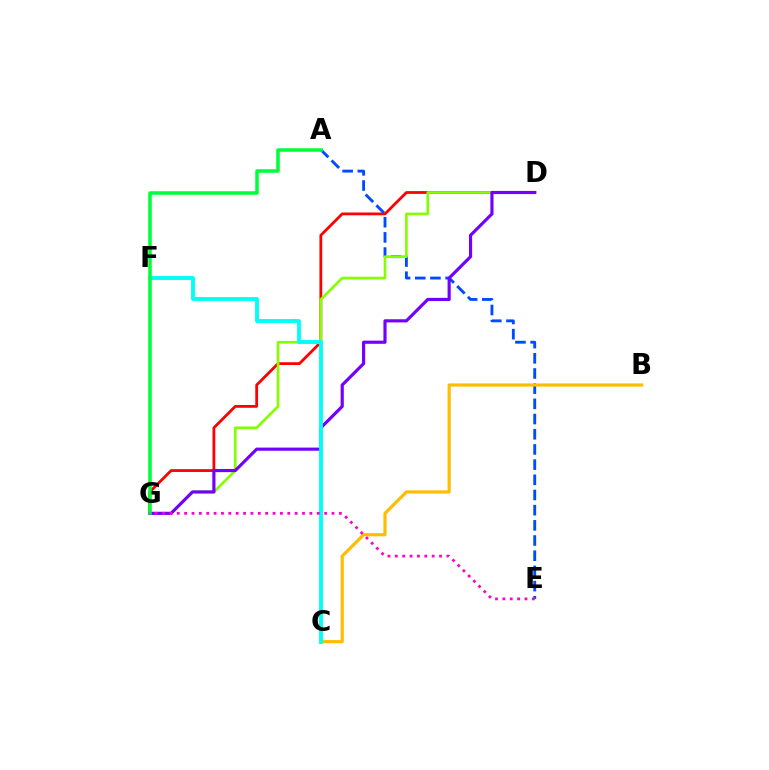{('D', 'G'): [{'color': '#ff0000', 'line_style': 'solid', 'thickness': 2.01}, {'color': '#84ff00', 'line_style': 'solid', 'thickness': 1.92}, {'color': '#7200ff', 'line_style': 'solid', 'thickness': 2.27}], ('A', 'E'): [{'color': '#004bff', 'line_style': 'dashed', 'thickness': 2.06}], ('B', 'C'): [{'color': '#ffbd00', 'line_style': 'solid', 'thickness': 2.3}], ('C', 'F'): [{'color': '#00fff6', 'line_style': 'solid', 'thickness': 2.8}], ('A', 'G'): [{'color': '#00ff39', 'line_style': 'solid', 'thickness': 2.53}], ('E', 'G'): [{'color': '#ff00cf', 'line_style': 'dotted', 'thickness': 2.0}]}